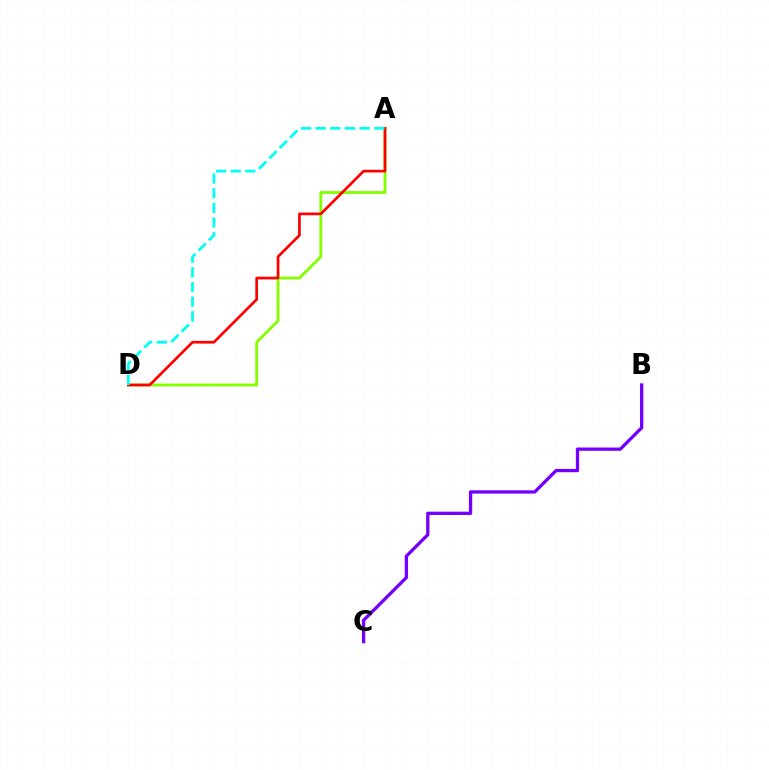{('A', 'D'): [{'color': '#84ff00', 'line_style': 'solid', 'thickness': 2.04}, {'color': '#ff0000', 'line_style': 'solid', 'thickness': 1.94}, {'color': '#00fff6', 'line_style': 'dashed', 'thickness': 1.99}], ('B', 'C'): [{'color': '#7200ff', 'line_style': 'solid', 'thickness': 2.38}]}